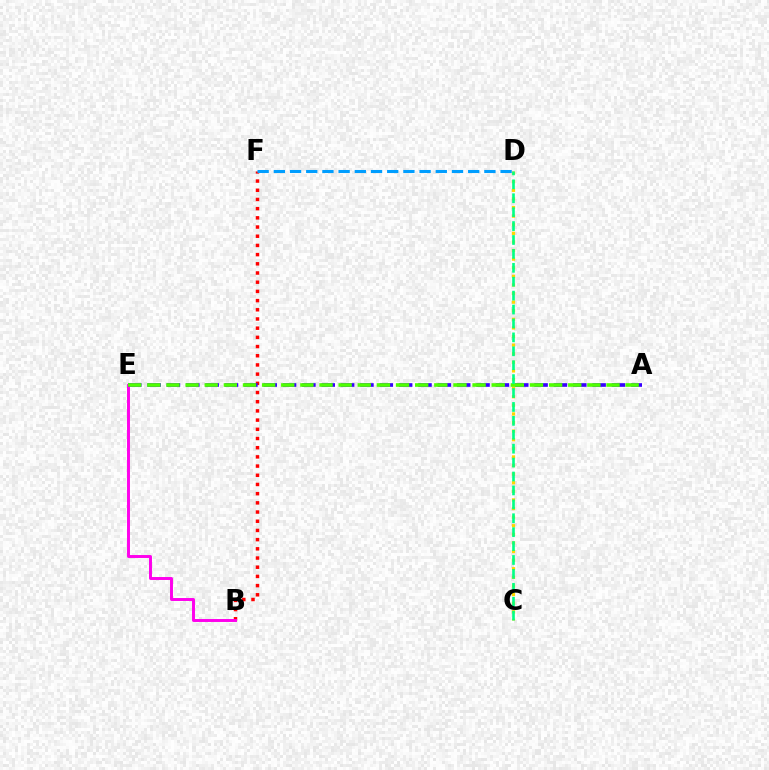{('C', 'D'): [{'color': '#ffd500', 'line_style': 'dotted', 'thickness': 2.34}, {'color': '#00ff86', 'line_style': 'dashed', 'thickness': 1.89}], ('B', 'F'): [{'color': '#ff0000', 'line_style': 'dotted', 'thickness': 2.5}], ('D', 'F'): [{'color': '#009eff', 'line_style': 'dashed', 'thickness': 2.2}], ('B', 'E'): [{'color': '#ff00ed', 'line_style': 'solid', 'thickness': 2.12}], ('A', 'E'): [{'color': '#3700ff', 'line_style': 'dashed', 'thickness': 2.63}, {'color': '#4fff00', 'line_style': 'dashed', 'thickness': 2.6}]}